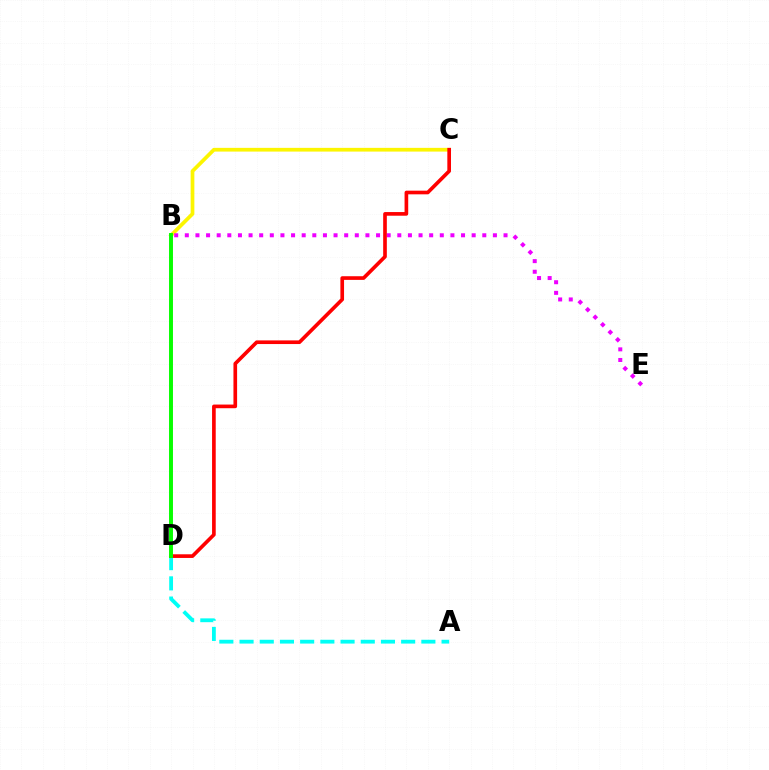{('A', 'D'): [{'color': '#00fff6', 'line_style': 'dashed', 'thickness': 2.74}], ('B', 'C'): [{'color': '#fcf500', 'line_style': 'solid', 'thickness': 2.68}], ('B', 'E'): [{'color': '#ee00ff', 'line_style': 'dotted', 'thickness': 2.89}], ('C', 'D'): [{'color': '#ff0000', 'line_style': 'solid', 'thickness': 2.63}], ('B', 'D'): [{'color': '#0010ff', 'line_style': 'dashed', 'thickness': 1.54}, {'color': '#08ff00', 'line_style': 'solid', 'thickness': 2.83}]}